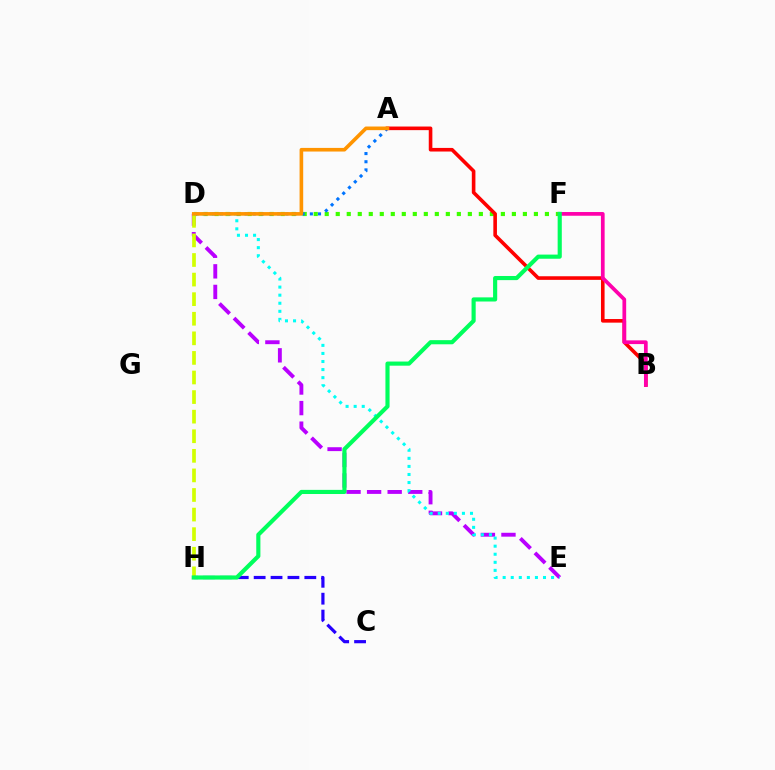{('D', 'E'): [{'color': '#b900ff', 'line_style': 'dashed', 'thickness': 2.79}, {'color': '#00fff6', 'line_style': 'dotted', 'thickness': 2.19}], ('D', 'F'): [{'color': '#3dff00', 'line_style': 'dotted', 'thickness': 2.99}], ('A', 'D'): [{'color': '#0074ff', 'line_style': 'dotted', 'thickness': 2.22}, {'color': '#ff9400', 'line_style': 'solid', 'thickness': 2.62}], ('D', 'H'): [{'color': '#d1ff00', 'line_style': 'dashed', 'thickness': 2.66}], ('A', 'B'): [{'color': '#ff0000', 'line_style': 'solid', 'thickness': 2.6}], ('C', 'H'): [{'color': '#2500ff', 'line_style': 'dashed', 'thickness': 2.29}], ('B', 'F'): [{'color': '#ff00ac', 'line_style': 'solid', 'thickness': 2.68}], ('F', 'H'): [{'color': '#00ff5c', 'line_style': 'solid', 'thickness': 2.98}]}